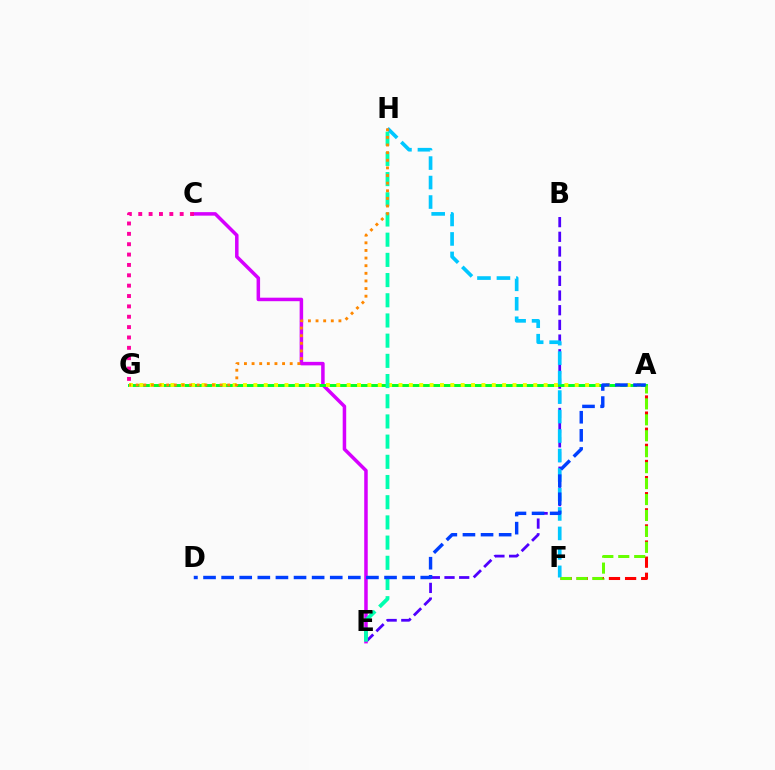{('B', 'E'): [{'color': '#4f00ff', 'line_style': 'dashed', 'thickness': 1.99}], ('C', 'E'): [{'color': '#d600ff', 'line_style': 'solid', 'thickness': 2.53}], ('A', 'F'): [{'color': '#ff0000', 'line_style': 'dashed', 'thickness': 2.19}, {'color': '#66ff00', 'line_style': 'dashed', 'thickness': 2.17}], ('A', 'G'): [{'color': '#00ff27', 'line_style': 'solid', 'thickness': 2.11}, {'color': '#eeff00', 'line_style': 'dotted', 'thickness': 2.82}], ('E', 'H'): [{'color': '#00ffaf', 'line_style': 'dashed', 'thickness': 2.74}], ('F', 'H'): [{'color': '#00c7ff', 'line_style': 'dashed', 'thickness': 2.65}], ('G', 'H'): [{'color': '#ff8800', 'line_style': 'dotted', 'thickness': 2.07}], ('C', 'G'): [{'color': '#ff00a0', 'line_style': 'dotted', 'thickness': 2.82}], ('A', 'D'): [{'color': '#003fff', 'line_style': 'dashed', 'thickness': 2.46}]}